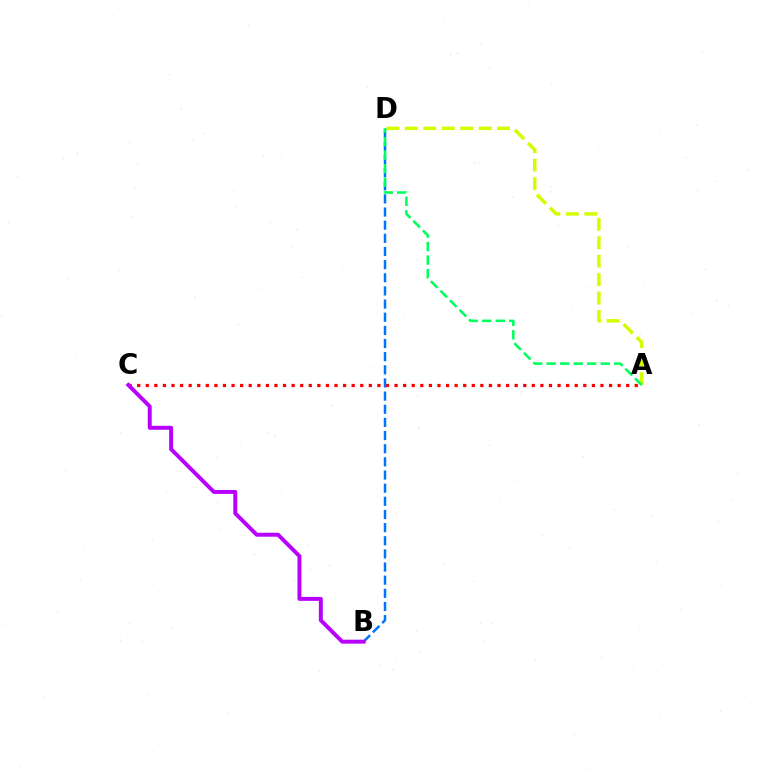{('A', 'C'): [{'color': '#ff0000', 'line_style': 'dotted', 'thickness': 2.33}], ('B', 'D'): [{'color': '#0074ff', 'line_style': 'dashed', 'thickness': 1.79}], ('A', 'D'): [{'color': '#d1ff00', 'line_style': 'dashed', 'thickness': 2.51}, {'color': '#00ff5c', 'line_style': 'dashed', 'thickness': 1.84}], ('B', 'C'): [{'color': '#b900ff', 'line_style': 'solid', 'thickness': 2.84}]}